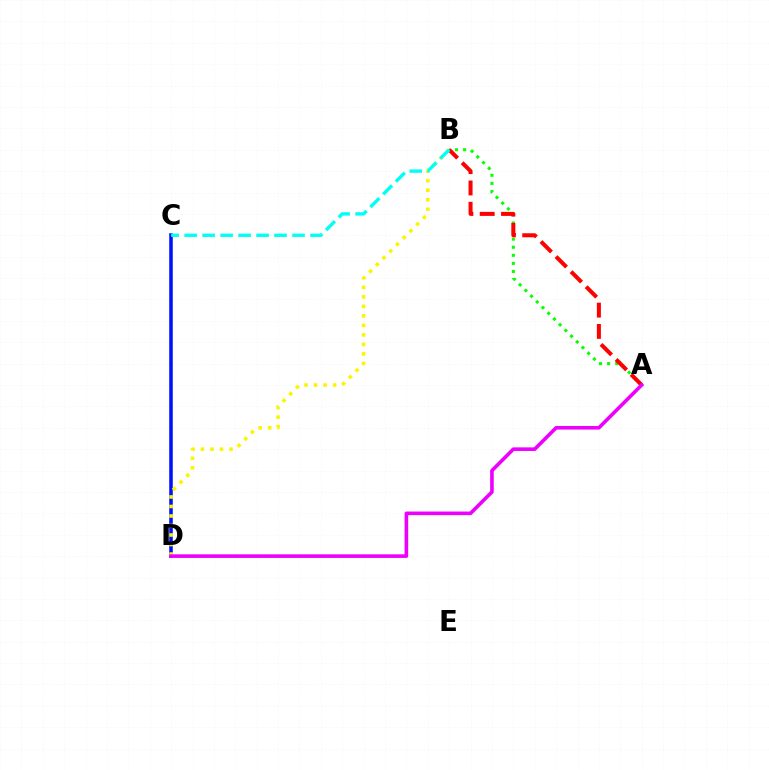{('A', 'B'): [{'color': '#08ff00', 'line_style': 'dotted', 'thickness': 2.19}, {'color': '#ff0000', 'line_style': 'dashed', 'thickness': 2.89}], ('C', 'D'): [{'color': '#0010ff', 'line_style': 'solid', 'thickness': 2.55}], ('B', 'D'): [{'color': '#fcf500', 'line_style': 'dotted', 'thickness': 2.58}], ('B', 'C'): [{'color': '#00fff6', 'line_style': 'dashed', 'thickness': 2.44}], ('A', 'D'): [{'color': '#ee00ff', 'line_style': 'solid', 'thickness': 2.59}]}